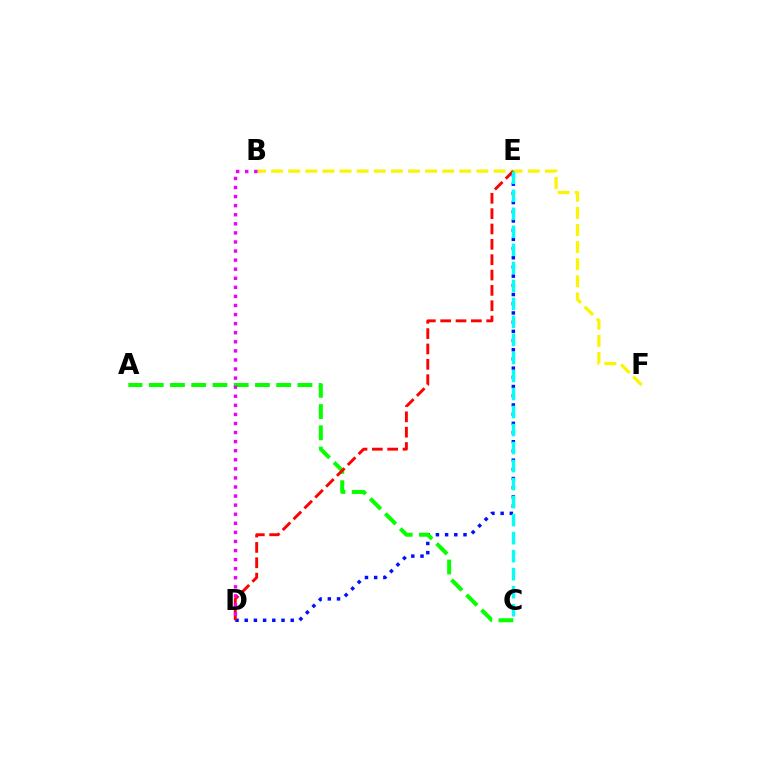{('D', 'E'): [{'color': '#0010ff', 'line_style': 'dotted', 'thickness': 2.5}, {'color': '#ff0000', 'line_style': 'dashed', 'thickness': 2.08}], ('A', 'C'): [{'color': '#08ff00', 'line_style': 'dashed', 'thickness': 2.89}], ('B', 'F'): [{'color': '#fcf500', 'line_style': 'dashed', 'thickness': 2.32}], ('C', 'E'): [{'color': '#00fff6', 'line_style': 'dashed', 'thickness': 2.45}], ('B', 'D'): [{'color': '#ee00ff', 'line_style': 'dotted', 'thickness': 2.47}]}